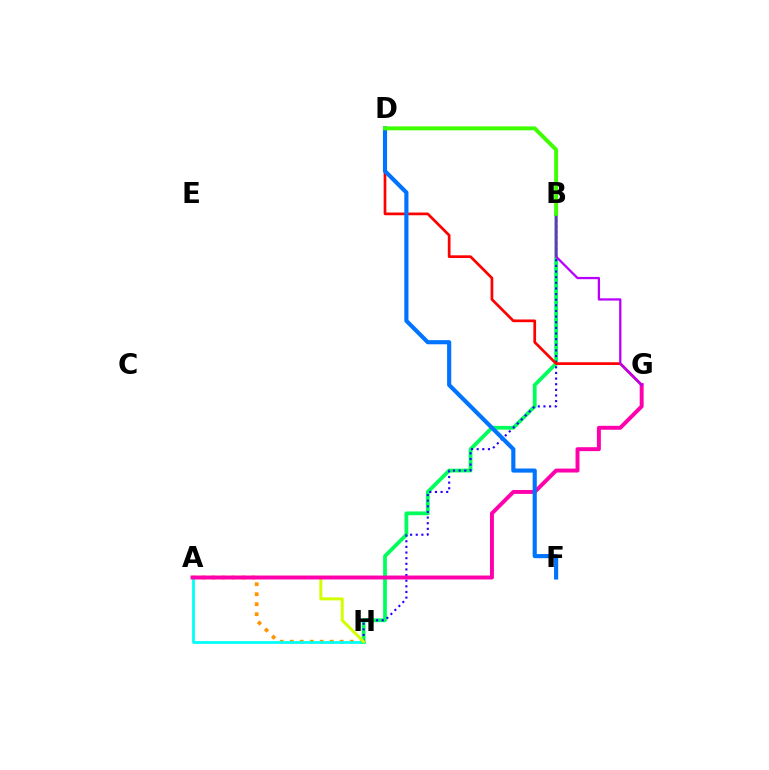{('A', 'H'): [{'color': '#ff9400', 'line_style': 'dotted', 'thickness': 2.72}, {'color': '#00fff6', 'line_style': 'solid', 'thickness': 1.97}, {'color': '#d1ff00', 'line_style': 'solid', 'thickness': 2.15}], ('B', 'H'): [{'color': '#00ff5c', 'line_style': 'solid', 'thickness': 2.72}, {'color': '#2500ff', 'line_style': 'dotted', 'thickness': 1.53}], ('D', 'G'): [{'color': '#ff0000', 'line_style': 'solid', 'thickness': 1.95}], ('A', 'G'): [{'color': '#ff00ac', 'line_style': 'solid', 'thickness': 2.83}], ('D', 'F'): [{'color': '#0074ff', 'line_style': 'solid', 'thickness': 2.98}], ('B', 'G'): [{'color': '#b900ff', 'line_style': 'solid', 'thickness': 1.64}], ('B', 'D'): [{'color': '#3dff00', 'line_style': 'solid', 'thickness': 2.82}]}